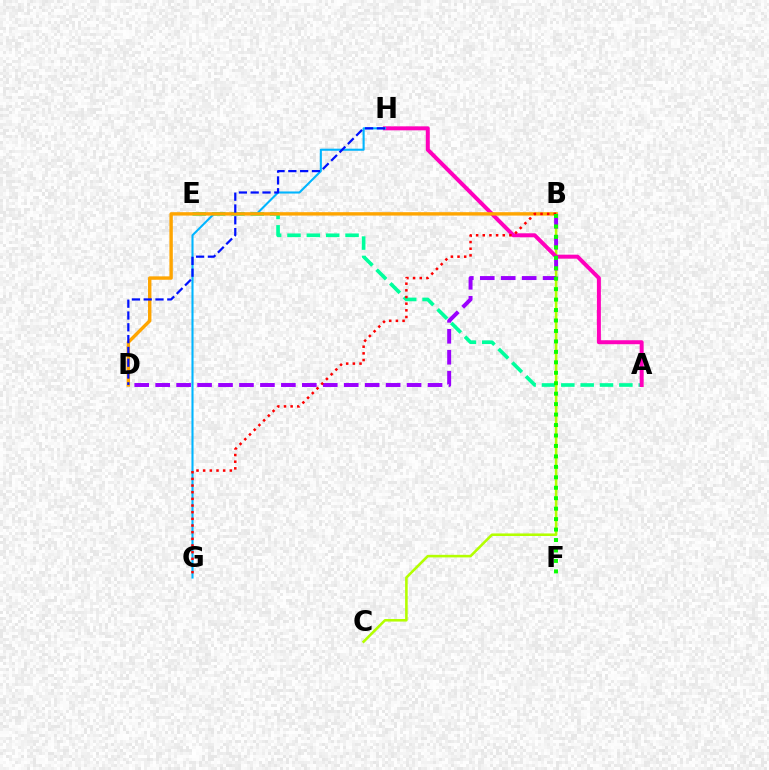{('A', 'E'): [{'color': '#00ff9d', 'line_style': 'dashed', 'thickness': 2.63}], ('B', 'C'): [{'color': '#b3ff00', 'line_style': 'solid', 'thickness': 1.85}], ('A', 'H'): [{'color': '#ff00bd', 'line_style': 'solid', 'thickness': 2.87}], ('G', 'H'): [{'color': '#00b5ff', 'line_style': 'solid', 'thickness': 1.51}], ('B', 'D'): [{'color': '#ffa500', 'line_style': 'solid', 'thickness': 2.45}, {'color': '#9b00ff', 'line_style': 'dashed', 'thickness': 2.85}], ('B', 'G'): [{'color': '#ff0000', 'line_style': 'dotted', 'thickness': 1.81}], ('B', 'F'): [{'color': '#08ff00', 'line_style': 'dotted', 'thickness': 2.84}], ('D', 'H'): [{'color': '#0010ff', 'line_style': 'dashed', 'thickness': 1.6}]}